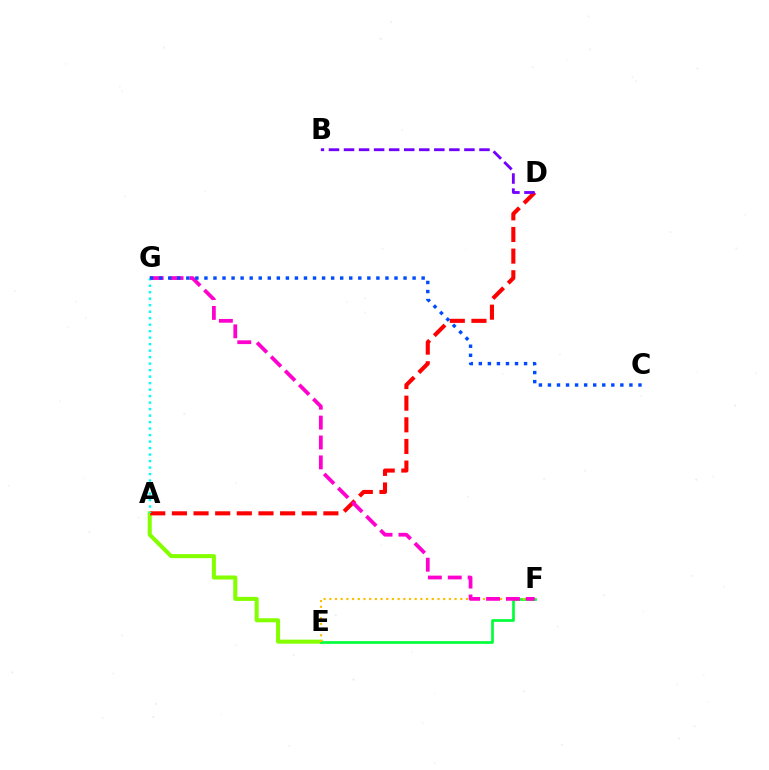{('A', 'E'): [{'color': '#84ff00', 'line_style': 'solid', 'thickness': 2.91}], ('E', 'F'): [{'color': '#00ff39', 'line_style': 'solid', 'thickness': 1.94}, {'color': '#ffbd00', 'line_style': 'dotted', 'thickness': 1.55}], ('A', 'D'): [{'color': '#ff0000', 'line_style': 'dashed', 'thickness': 2.94}], ('B', 'D'): [{'color': '#7200ff', 'line_style': 'dashed', 'thickness': 2.04}], ('F', 'G'): [{'color': '#ff00cf', 'line_style': 'dashed', 'thickness': 2.7}], ('A', 'G'): [{'color': '#00fff6', 'line_style': 'dotted', 'thickness': 1.76}], ('C', 'G'): [{'color': '#004bff', 'line_style': 'dotted', 'thickness': 2.46}]}